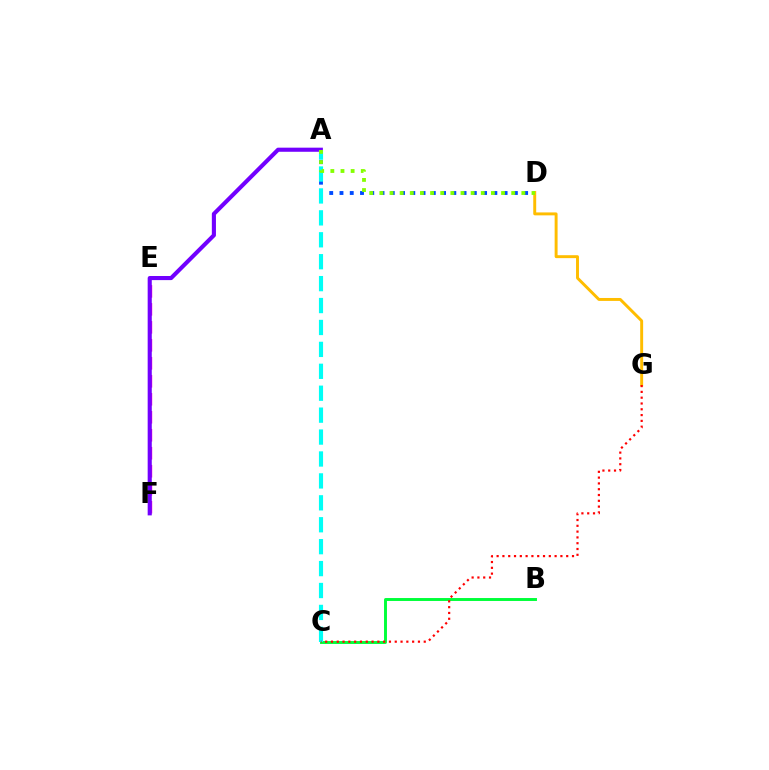{('A', 'D'): [{'color': '#004bff', 'line_style': 'dotted', 'thickness': 2.79}, {'color': '#84ff00', 'line_style': 'dotted', 'thickness': 2.76}], ('B', 'C'): [{'color': '#00ff39', 'line_style': 'solid', 'thickness': 2.11}], ('E', 'F'): [{'color': '#ff00cf', 'line_style': 'dashed', 'thickness': 2.44}], ('A', 'F'): [{'color': '#7200ff', 'line_style': 'solid', 'thickness': 2.96}], ('A', 'C'): [{'color': '#00fff6', 'line_style': 'dashed', 'thickness': 2.98}], ('D', 'G'): [{'color': '#ffbd00', 'line_style': 'solid', 'thickness': 2.11}], ('C', 'G'): [{'color': '#ff0000', 'line_style': 'dotted', 'thickness': 1.58}]}